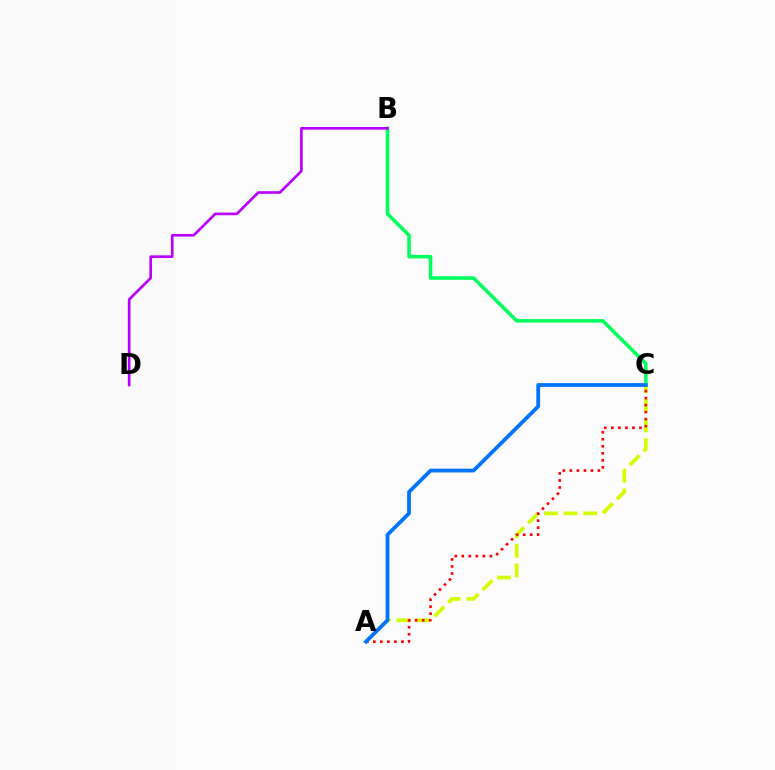{('B', 'C'): [{'color': '#00ff5c', 'line_style': 'solid', 'thickness': 2.55}], ('A', 'C'): [{'color': '#d1ff00', 'line_style': 'dashed', 'thickness': 2.68}, {'color': '#ff0000', 'line_style': 'dotted', 'thickness': 1.91}, {'color': '#0074ff', 'line_style': 'solid', 'thickness': 2.72}], ('B', 'D'): [{'color': '#b900ff', 'line_style': 'solid', 'thickness': 1.92}]}